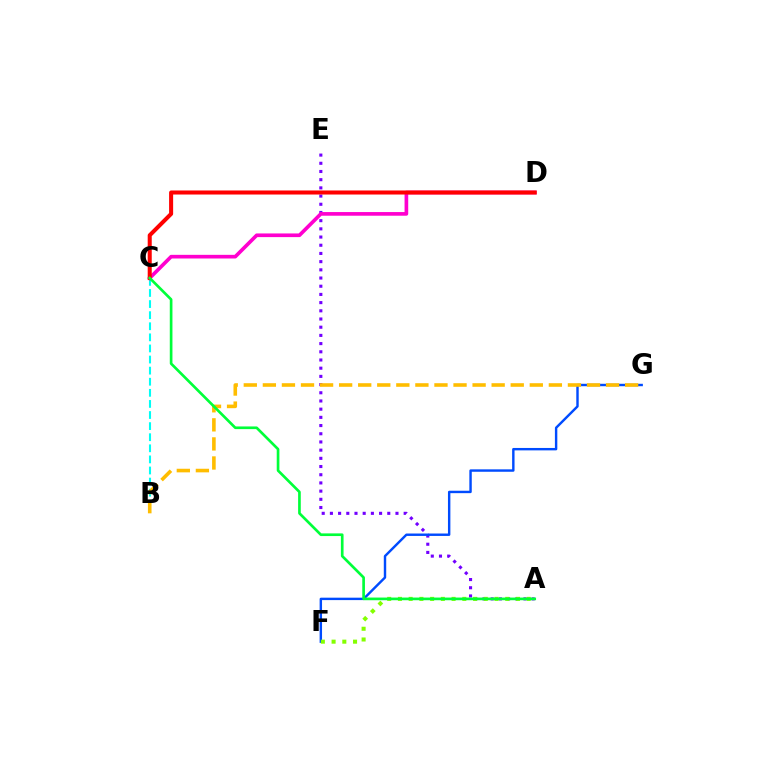{('B', 'C'): [{'color': '#00fff6', 'line_style': 'dashed', 'thickness': 1.51}], ('A', 'E'): [{'color': '#7200ff', 'line_style': 'dotted', 'thickness': 2.23}], ('F', 'G'): [{'color': '#004bff', 'line_style': 'solid', 'thickness': 1.74}], ('B', 'G'): [{'color': '#ffbd00', 'line_style': 'dashed', 'thickness': 2.59}], ('A', 'F'): [{'color': '#84ff00', 'line_style': 'dotted', 'thickness': 2.92}], ('C', 'D'): [{'color': '#ff00cf', 'line_style': 'solid', 'thickness': 2.64}, {'color': '#ff0000', 'line_style': 'solid', 'thickness': 2.91}], ('A', 'C'): [{'color': '#00ff39', 'line_style': 'solid', 'thickness': 1.92}]}